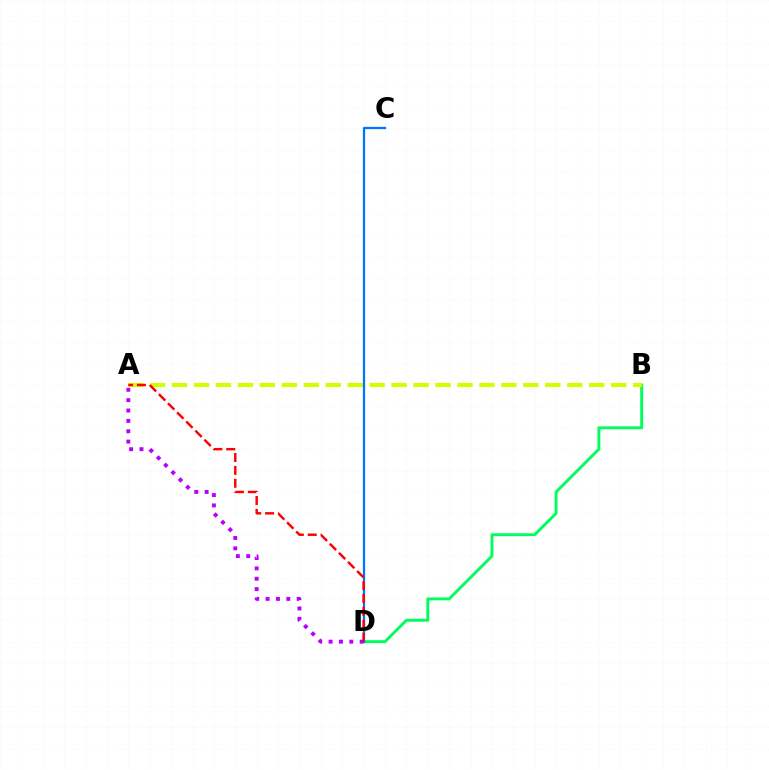{('B', 'D'): [{'color': '#00ff5c', 'line_style': 'solid', 'thickness': 2.1}], ('A', 'B'): [{'color': '#d1ff00', 'line_style': 'dashed', 'thickness': 2.98}], ('A', 'D'): [{'color': '#b900ff', 'line_style': 'dotted', 'thickness': 2.81}, {'color': '#ff0000', 'line_style': 'dashed', 'thickness': 1.75}], ('C', 'D'): [{'color': '#0074ff', 'line_style': 'solid', 'thickness': 1.63}]}